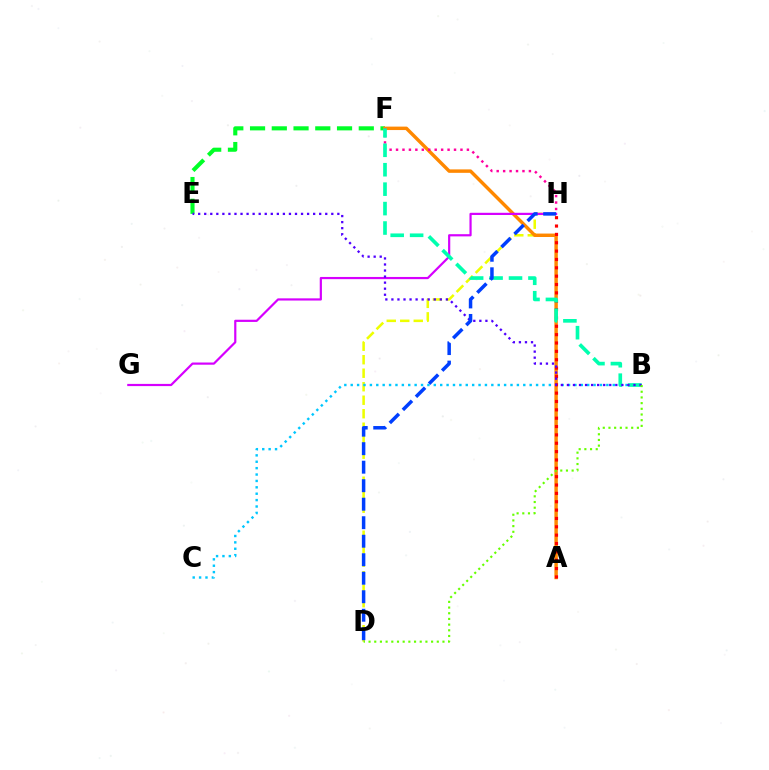{('D', 'H'): [{'color': '#eeff00', 'line_style': 'dashed', 'thickness': 1.83}, {'color': '#003fff', 'line_style': 'dashed', 'thickness': 2.51}], ('E', 'F'): [{'color': '#00ff27', 'line_style': 'dashed', 'thickness': 2.95}], ('B', 'C'): [{'color': '#00c7ff', 'line_style': 'dotted', 'thickness': 1.74}], ('A', 'F'): [{'color': '#ff8800', 'line_style': 'solid', 'thickness': 2.48}], ('A', 'H'): [{'color': '#ff0000', 'line_style': 'dotted', 'thickness': 2.27}], ('F', 'H'): [{'color': '#ff00a0', 'line_style': 'dotted', 'thickness': 1.75}], ('G', 'H'): [{'color': '#d600ff', 'line_style': 'solid', 'thickness': 1.58}], ('B', 'F'): [{'color': '#00ffaf', 'line_style': 'dashed', 'thickness': 2.64}], ('B', 'E'): [{'color': '#4f00ff', 'line_style': 'dotted', 'thickness': 1.64}], ('B', 'D'): [{'color': '#66ff00', 'line_style': 'dotted', 'thickness': 1.54}]}